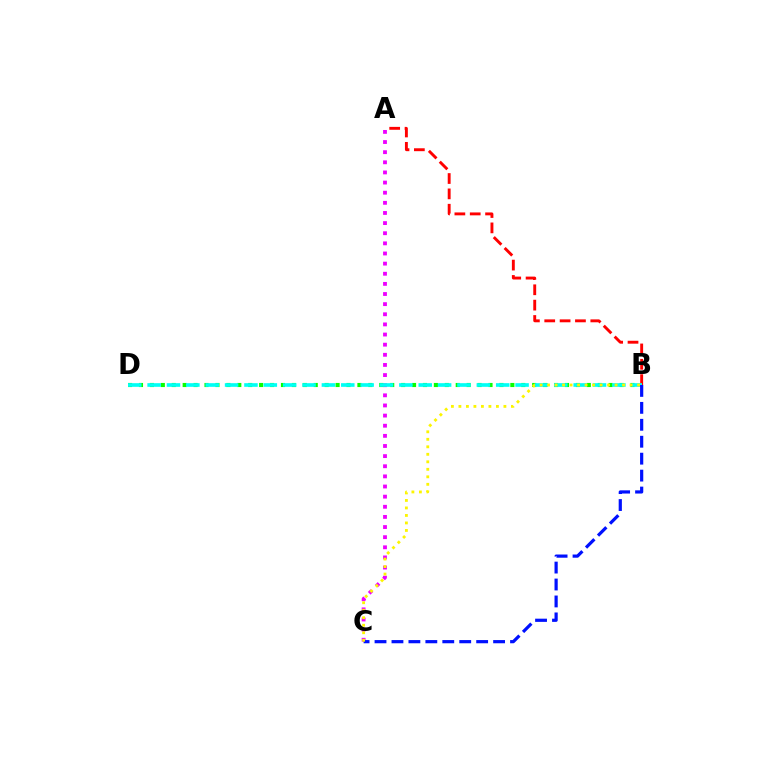{('A', 'C'): [{'color': '#ee00ff', 'line_style': 'dotted', 'thickness': 2.75}], ('A', 'B'): [{'color': '#ff0000', 'line_style': 'dashed', 'thickness': 2.09}], ('B', 'D'): [{'color': '#08ff00', 'line_style': 'dotted', 'thickness': 2.97}, {'color': '#00fff6', 'line_style': 'dashed', 'thickness': 2.63}], ('B', 'C'): [{'color': '#0010ff', 'line_style': 'dashed', 'thickness': 2.3}, {'color': '#fcf500', 'line_style': 'dotted', 'thickness': 2.04}]}